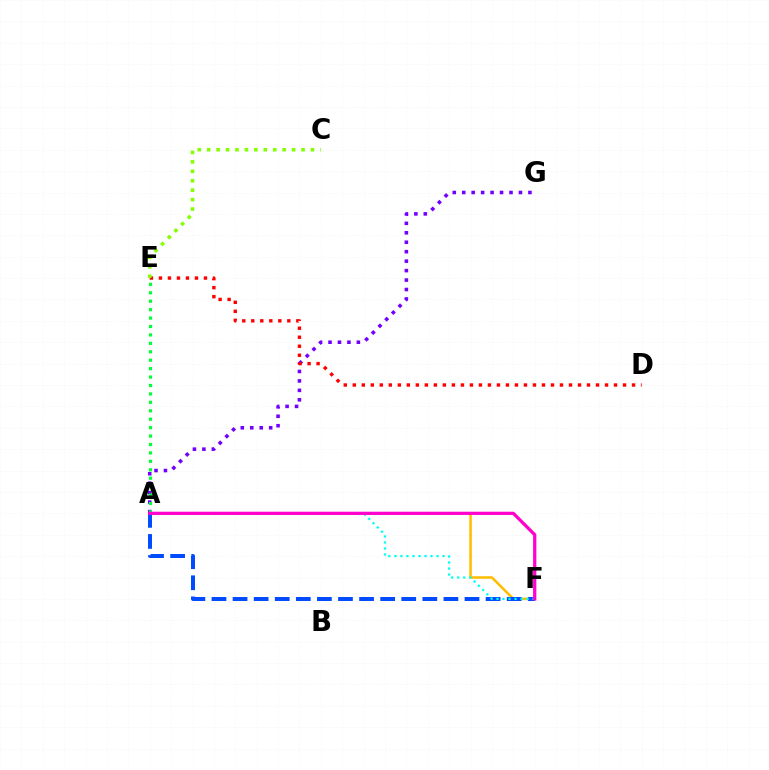{('A', 'F'): [{'color': '#ffbd00', 'line_style': 'solid', 'thickness': 1.82}, {'color': '#004bff', 'line_style': 'dashed', 'thickness': 2.86}, {'color': '#00fff6', 'line_style': 'dotted', 'thickness': 1.63}, {'color': '#ff00cf', 'line_style': 'solid', 'thickness': 2.34}], ('A', 'G'): [{'color': '#7200ff', 'line_style': 'dotted', 'thickness': 2.57}], ('D', 'E'): [{'color': '#ff0000', 'line_style': 'dotted', 'thickness': 2.45}], ('C', 'E'): [{'color': '#84ff00', 'line_style': 'dotted', 'thickness': 2.56}], ('A', 'E'): [{'color': '#00ff39', 'line_style': 'dotted', 'thickness': 2.29}]}